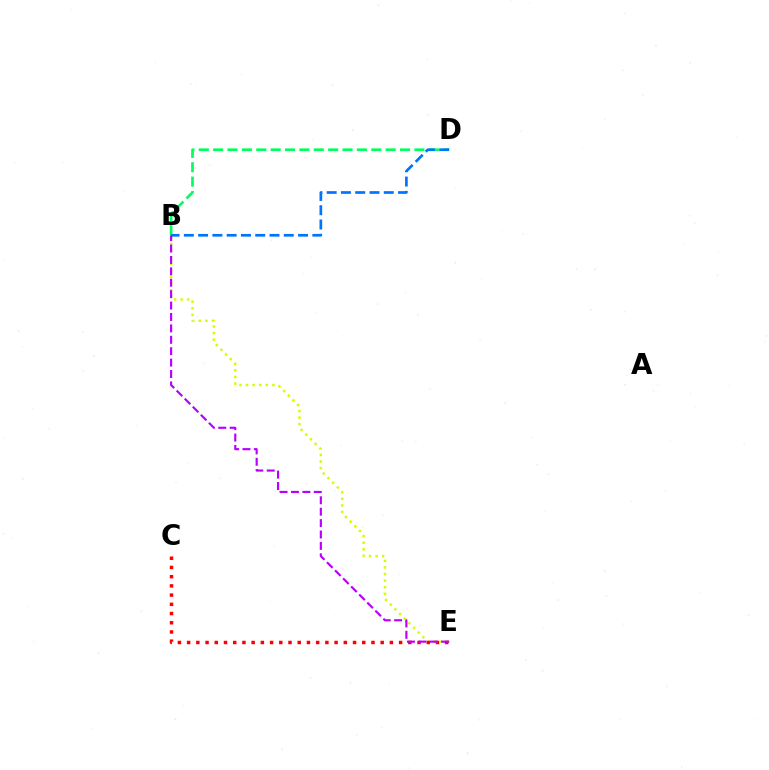{('B', 'E'): [{'color': '#d1ff00', 'line_style': 'dotted', 'thickness': 1.79}, {'color': '#b900ff', 'line_style': 'dashed', 'thickness': 1.55}], ('B', 'D'): [{'color': '#00ff5c', 'line_style': 'dashed', 'thickness': 1.95}, {'color': '#0074ff', 'line_style': 'dashed', 'thickness': 1.94}], ('C', 'E'): [{'color': '#ff0000', 'line_style': 'dotted', 'thickness': 2.5}]}